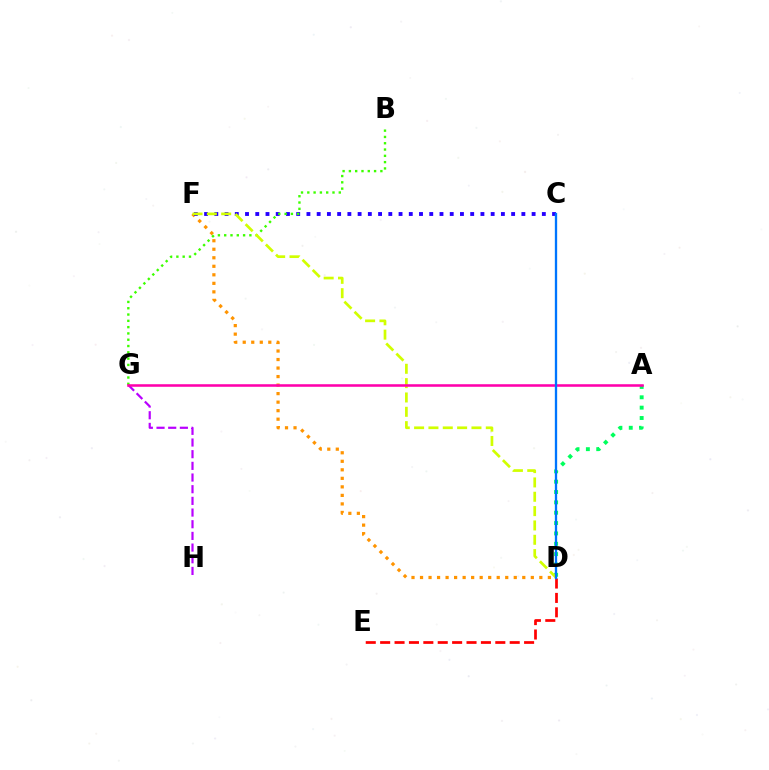{('D', 'E'): [{'color': '#ff0000', 'line_style': 'dashed', 'thickness': 1.96}], ('A', 'D'): [{'color': '#00ff5c', 'line_style': 'dotted', 'thickness': 2.81}], ('D', 'F'): [{'color': '#ff9400', 'line_style': 'dotted', 'thickness': 2.32}, {'color': '#d1ff00', 'line_style': 'dashed', 'thickness': 1.95}], ('G', 'H'): [{'color': '#b900ff', 'line_style': 'dashed', 'thickness': 1.59}], ('C', 'F'): [{'color': '#2500ff', 'line_style': 'dotted', 'thickness': 2.78}], ('B', 'G'): [{'color': '#3dff00', 'line_style': 'dotted', 'thickness': 1.71}], ('C', 'D'): [{'color': '#00fff6', 'line_style': 'solid', 'thickness': 1.5}, {'color': '#0074ff', 'line_style': 'solid', 'thickness': 1.63}], ('A', 'G'): [{'color': '#ff00ac', 'line_style': 'solid', 'thickness': 1.84}]}